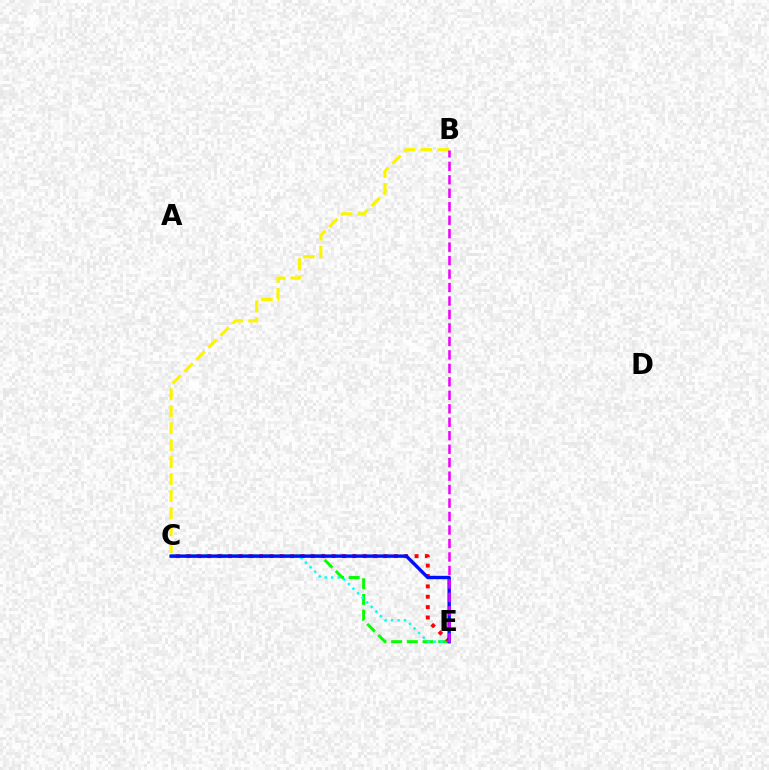{('C', 'E'): [{'color': '#08ff00', 'line_style': 'dashed', 'thickness': 2.13}, {'color': '#ff0000', 'line_style': 'dotted', 'thickness': 2.82}, {'color': '#00fff6', 'line_style': 'dotted', 'thickness': 1.76}, {'color': '#0010ff', 'line_style': 'solid', 'thickness': 2.45}], ('B', 'C'): [{'color': '#fcf500', 'line_style': 'dashed', 'thickness': 2.31}], ('B', 'E'): [{'color': '#ee00ff', 'line_style': 'dashed', 'thickness': 1.83}]}